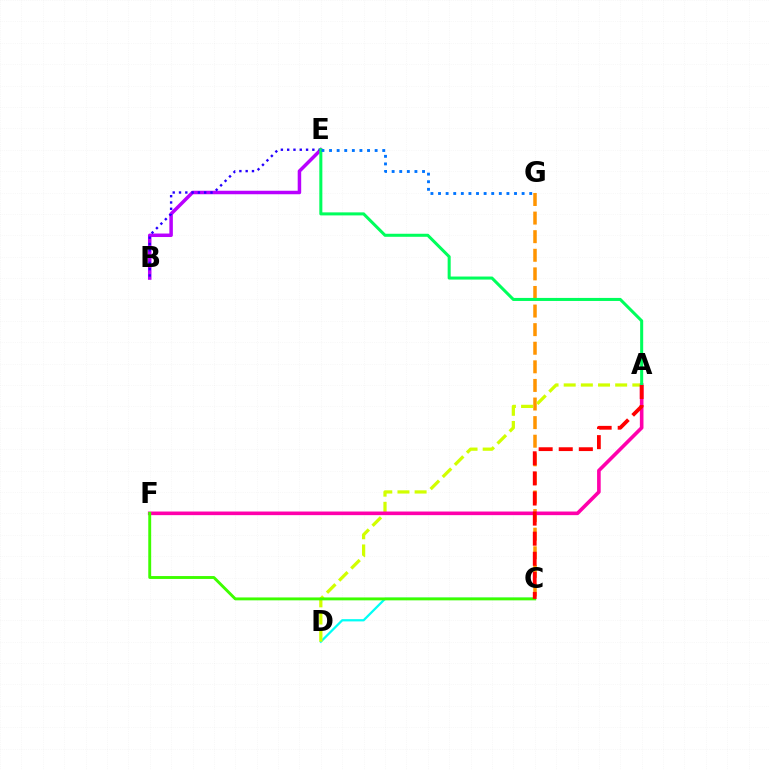{('C', 'D'): [{'color': '#00fff6', 'line_style': 'solid', 'thickness': 1.62}], ('C', 'G'): [{'color': '#ff9400', 'line_style': 'dashed', 'thickness': 2.53}], ('B', 'E'): [{'color': '#b900ff', 'line_style': 'solid', 'thickness': 2.52}, {'color': '#2500ff', 'line_style': 'dotted', 'thickness': 1.71}], ('A', 'D'): [{'color': '#d1ff00', 'line_style': 'dashed', 'thickness': 2.33}], ('A', 'F'): [{'color': '#ff00ac', 'line_style': 'solid', 'thickness': 2.6}], ('C', 'F'): [{'color': '#3dff00', 'line_style': 'solid', 'thickness': 2.09}], ('A', 'E'): [{'color': '#00ff5c', 'line_style': 'solid', 'thickness': 2.19}], ('E', 'G'): [{'color': '#0074ff', 'line_style': 'dotted', 'thickness': 2.06}], ('A', 'C'): [{'color': '#ff0000', 'line_style': 'dashed', 'thickness': 2.73}]}